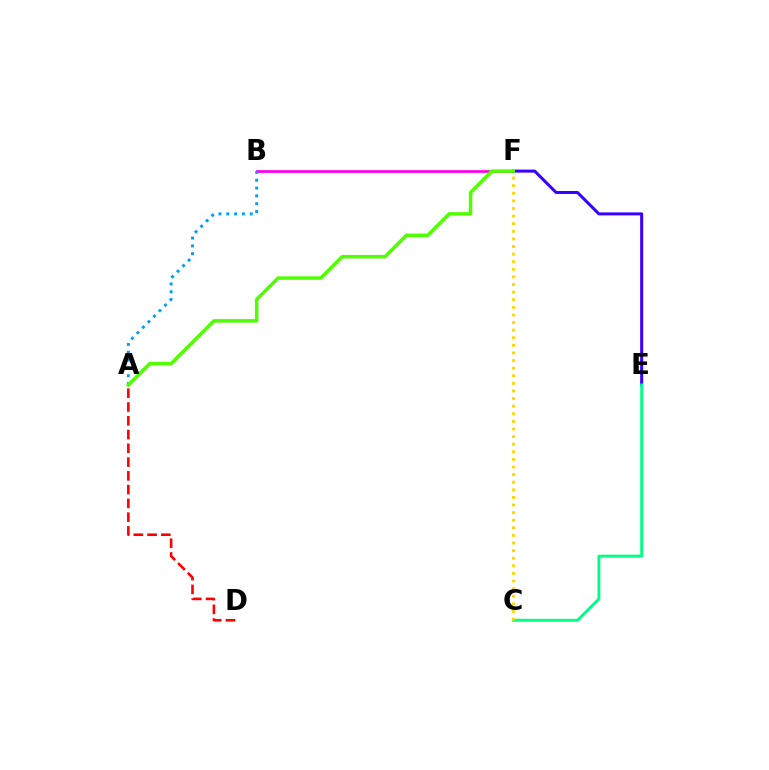{('B', 'F'): [{'color': '#ff00ed', 'line_style': 'solid', 'thickness': 1.96}], ('E', 'F'): [{'color': '#3700ff', 'line_style': 'solid', 'thickness': 2.17}], ('C', 'E'): [{'color': '#00ff86', 'line_style': 'solid', 'thickness': 2.07}], ('A', 'B'): [{'color': '#009eff', 'line_style': 'dotted', 'thickness': 2.12}], ('C', 'F'): [{'color': '#ffd500', 'line_style': 'dotted', 'thickness': 2.07}], ('A', 'F'): [{'color': '#4fff00', 'line_style': 'solid', 'thickness': 2.51}], ('A', 'D'): [{'color': '#ff0000', 'line_style': 'dashed', 'thickness': 1.87}]}